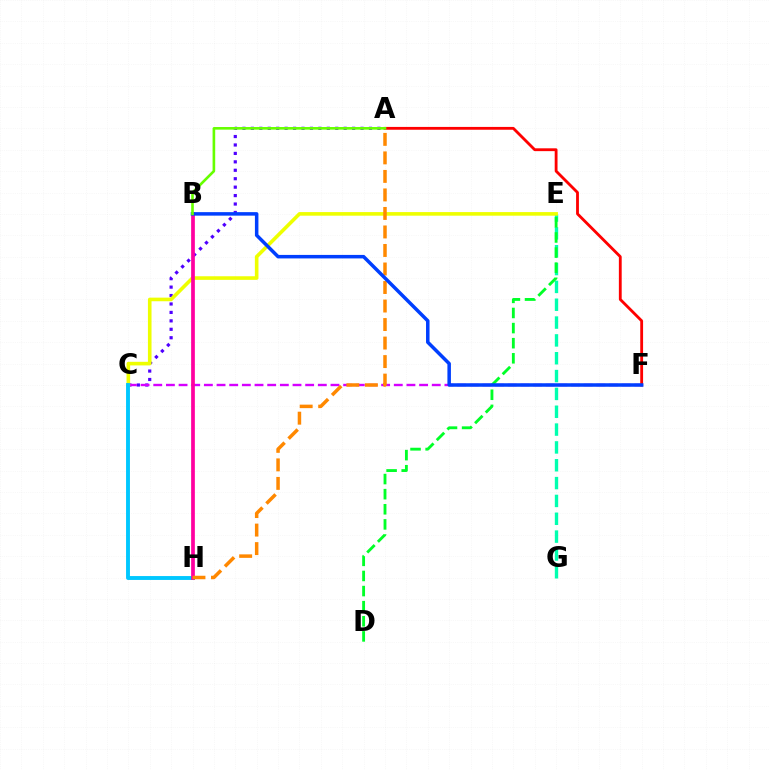{('A', 'C'): [{'color': '#4f00ff', 'line_style': 'dotted', 'thickness': 2.29}], ('C', 'F'): [{'color': '#d600ff', 'line_style': 'dashed', 'thickness': 1.72}], ('E', 'G'): [{'color': '#00ffaf', 'line_style': 'dashed', 'thickness': 2.42}], ('C', 'E'): [{'color': '#eeff00', 'line_style': 'solid', 'thickness': 2.6}], ('C', 'H'): [{'color': '#00c7ff', 'line_style': 'solid', 'thickness': 2.8}], ('B', 'H'): [{'color': '#ff00a0', 'line_style': 'solid', 'thickness': 2.68}], ('D', 'E'): [{'color': '#00ff27', 'line_style': 'dashed', 'thickness': 2.05}], ('A', 'H'): [{'color': '#ff8800', 'line_style': 'dashed', 'thickness': 2.52}], ('A', 'F'): [{'color': '#ff0000', 'line_style': 'solid', 'thickness': 2.03}], ('B', 'F'): [{'color': '#003fff', 'line_style': 'solid', 'thickness': 2.53}], ('A', 'B'): [{'color': '#66ff00', 'line_style': 'solid', 'thickness': 1.89}]}